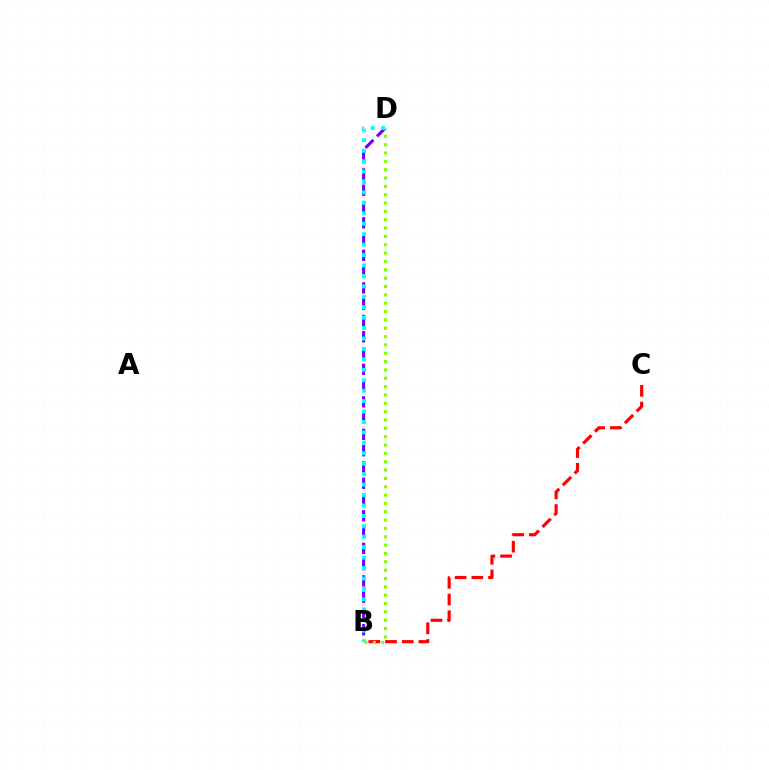{('B', 'C'): [{'color': '#ff0000', 'line_style': 'dashed', 'thickness': 2.27}], ('B', 'D'): [{'color': '#7200ff', 'line_style': 'dashed', 'thickness': 2.21}, {'color': '#84ff00', 'line_style': 'dotted', 'thickness': 2.27}, {'color': '#00fff6', 'line_style': 'dotted', 'thickness': 2.84}]}